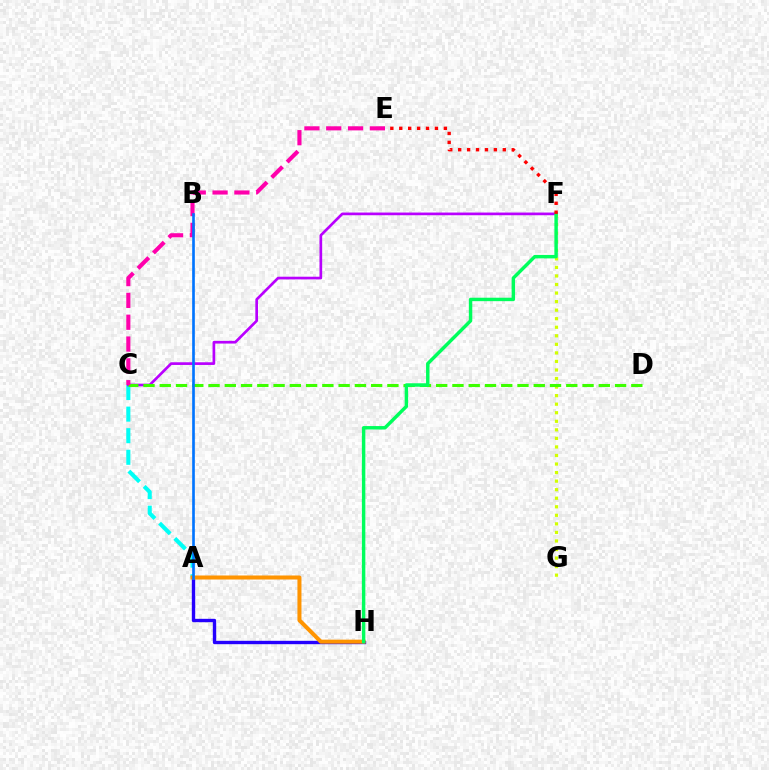{('F', 'G'): [{'color': '#d1ff00', 'line_style': 'dotted', 'thickness': 2.32}], ('A', 'H'): [{'color': '#2500ff', 'line_style': 'solid', 'thickness': 2.42}, {'color': '#ff9400', 'line_style': 'solid', 'thickness': 2.9}], ('A', 'C'): [{'color': '#00fff6', 'line_style': 'dashed', 'thickness': 2.93}], ('C', 'F'): [{'color': '#b900ff', 'line_style': 'solid', 'thickness': 1.93}], ('C', 'D'): [{'color': '#3dff00', 'line_style': 'dashed', 'thickness': 2.21}], ('F', 'H'): [{'color': '#00ff5c', 'line_style': 'solid', 'thickness': 2.48}], ('C', 'E'): [{'color': '#ff00ac', 'line_style': 'dashed', 'thickness': 2.96}], ('A', 'B'): [{'color': '#0074ff', 'line_style': 'solid', 'thickness': 1.91}], ('E', 'F'): [{'color': '#ff0000', 'line_style': 'dotted', 'thickness': 2.42}]}